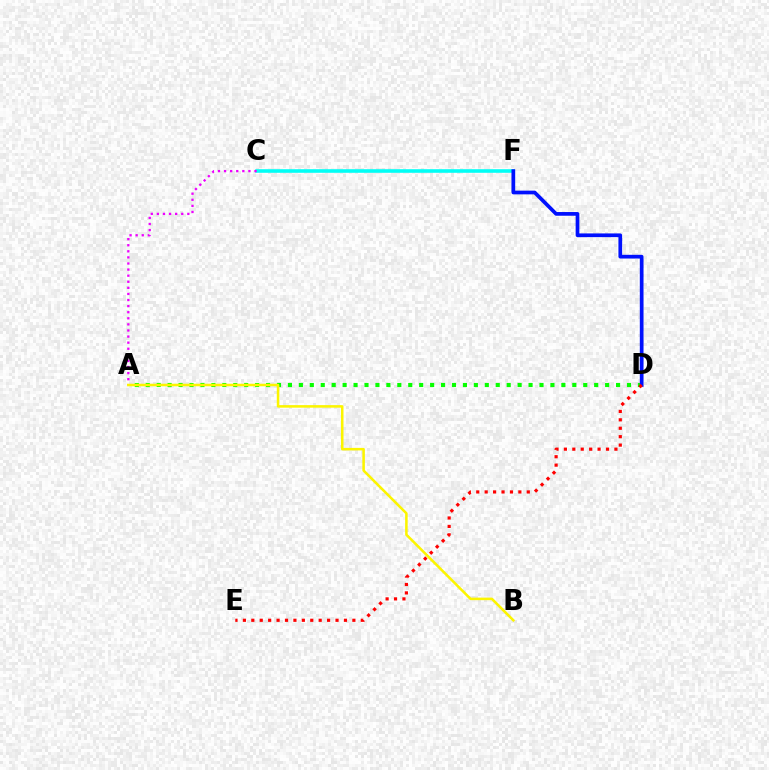{('A', 'D'): [{'color': '#08ff00', 'line_style': 'dotted', 'thickness': 2.97}], ('C', 'F'): [{'color': '#00fff6', 'line_style': 'solid', 'thickness': 2.58}], ('A', 'C'): [{'color': '#ee00ff', 'line_style': 'dotted', 'thickness': 1.65}], ('A', 'B'): [{'color': '#fcf500', 'line_style': 'solid', 'thickness': 1.83}], ('D', 'F'): [{'color': '#0010ff', 'line_style': 'solid', 'thickness': 2.67}], ('D', 'E'): [{'color': '#ff0000', 'line_style': 'dotted', 'thickness': 2.29}]}